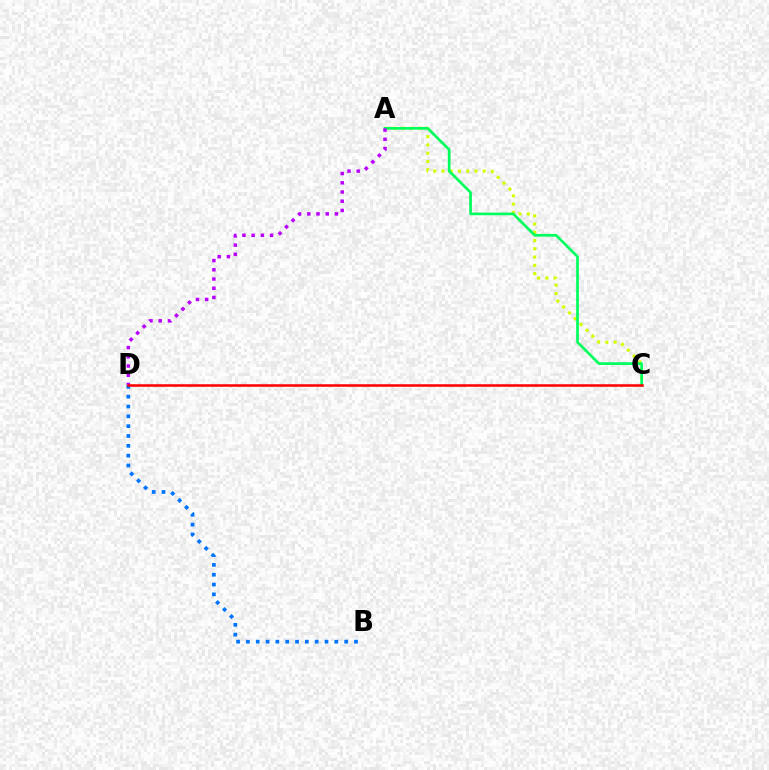{('A', 'C'): [{'color': '#d1ff00', 'line_style': 'dotted', 'thickness': 2.24}, {'color': '#00ff5c', 'line_style': 'solid', 'thickness': 1.94}], ('B', 'D'): [{'color': '#0074ff', 'line_style': 'dotted', 'thickness': 2.67}], ('A', 'D'): [{'color': '#b900ff', 'line_style': 'dotted', 'thickness': 2.5}], ('C', 'D'): [{'color': '#ff0000', 'line_style': 'solid', 'thickness': 1.83}]}